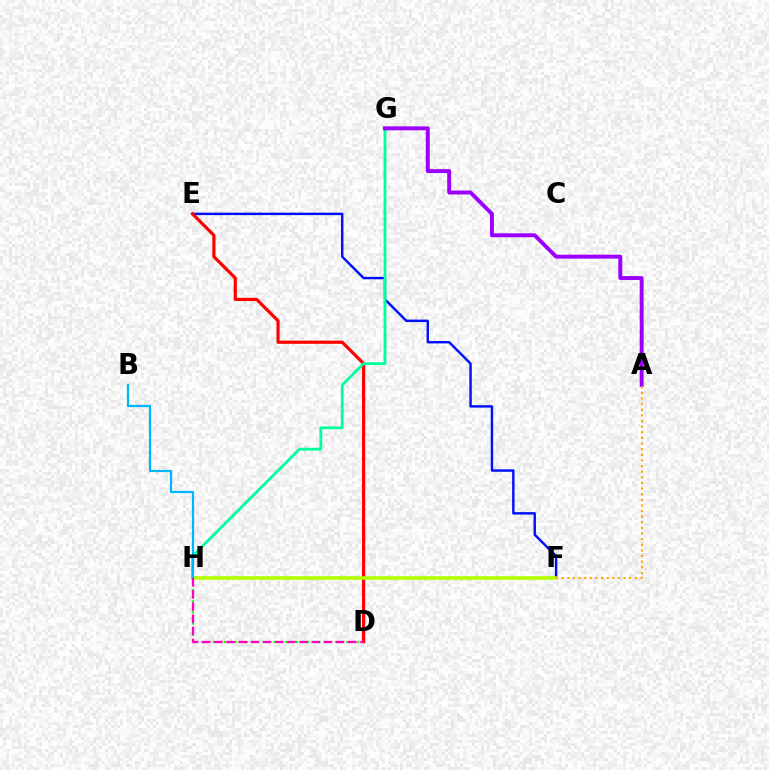{('E', 'F'): [{'color': '#0010ff', 'line_style': 'solid', 'thickness': 1.75}], ('D', 'E'): [{'color': '#ff0000', 'line_style': 'solid', 'thickness': 2.3}], ('F', 'H'): [{'color': '#b3ff00', 'line_style': 'solid', 'thickness': 2.59}], ('D', 'H'): [{'color': '#08ff00', 'line_style': 'dotted', 'thickness': 1.51}, {'color': '#ff00bd', 'line_style': 'dashed', 'thickness': 1.65}], ('G', 'H'): [{'color': '#00ff9d', 'line_style': 'solid', 'thickness': 2.01}], ('B', 'H'): [{'color': '#00b5ff', 'line_style': 'solid', 'thickness': 1.61}], ('A', 'G'): [{'color': '#9b00ff', 'line_style': 'solid', 'thickness': 2.83}], ('A', 'F'): [{'color': '#ffa500', 'line_style': 'dotted', 'thickness': 1.53}]}